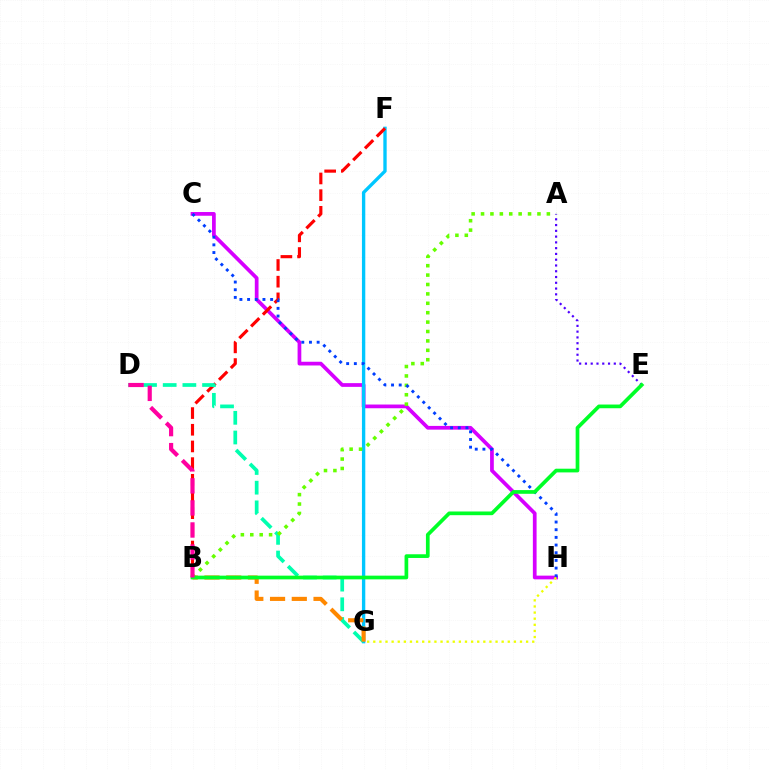{('A', 'E'): [{'color': '#4f00ff', 'line_style': 'dotted', 'thickness': 1.57}], ('C', 'H'): [{'color': '#d600ff', 'line_style': 'solid', 'thickness': 2.68}, {'color': '#003fff', 'line_style': 'dotted', 'thickness': 2.09}], ('F', 'G'): [{'color': '#00c7ff', 'line_style': 'solid', 'thickness': 2.41}], ('B', 'F'): [{'color': '#ff0000', 'line_style': 'dashed', 'thickness': 2.27}], ('D', 'G'): [{'color': '#00ffaf', 'line_style': 'dashed', 'thickness': 2.67}], ('A', 'B'): [{'color': '#66ff00', 'line_style': 'dotted', 'thickness': 2.55}], ('B', 'G'): [{'color': '#ff8800', 'line_style': 'dashed', 'thickness': 2.95}], ('B', 'E'): [{'color': '#00ff27', 'line_style': 'solid', 'thickness': 2.66}], ('G', 'H'): [{'color': '#eeff00', 'line_style': 'dotted', 'thickness': 1.66}], ('B', 'D'): [{'color': '#ff00a0', 'line_style': 'dashed', 'thickness': 3.0}]}